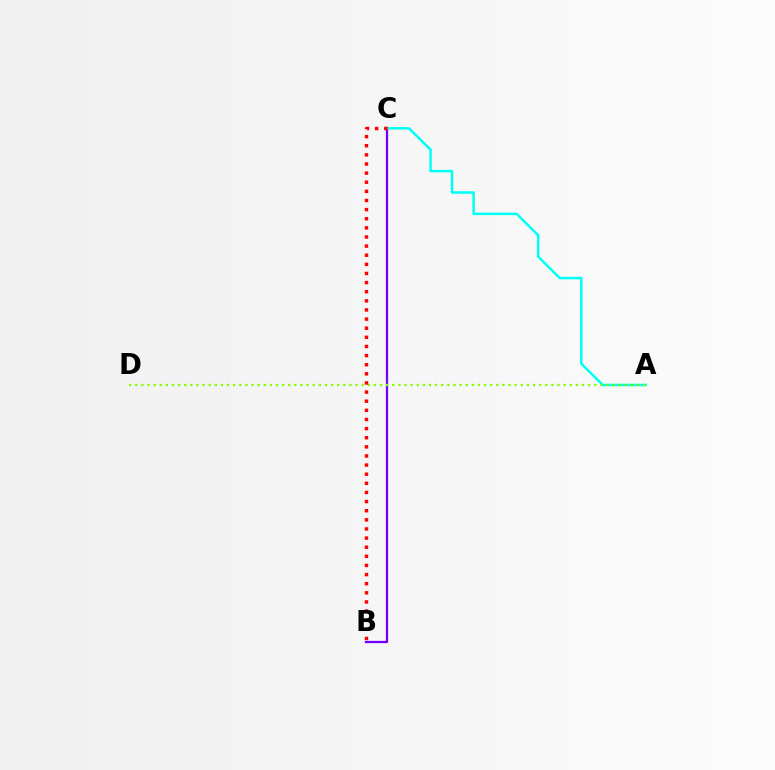{('B', 'C'): [{'color': '#7200ff', 'line_style': 'solid', 'thickness': 1.63}, {'color': '#ff0000', 'line_style': 'dotted', 'thickness': 2.48}], ('A', 'C'): [{'color': '#00fff6', 'line_style': 'solid', 'thickness': 1.79}], ('A', 'D'): [{'color': '#84ff00', 'line_style': 'dotted', 'thickness': 1.66}]}